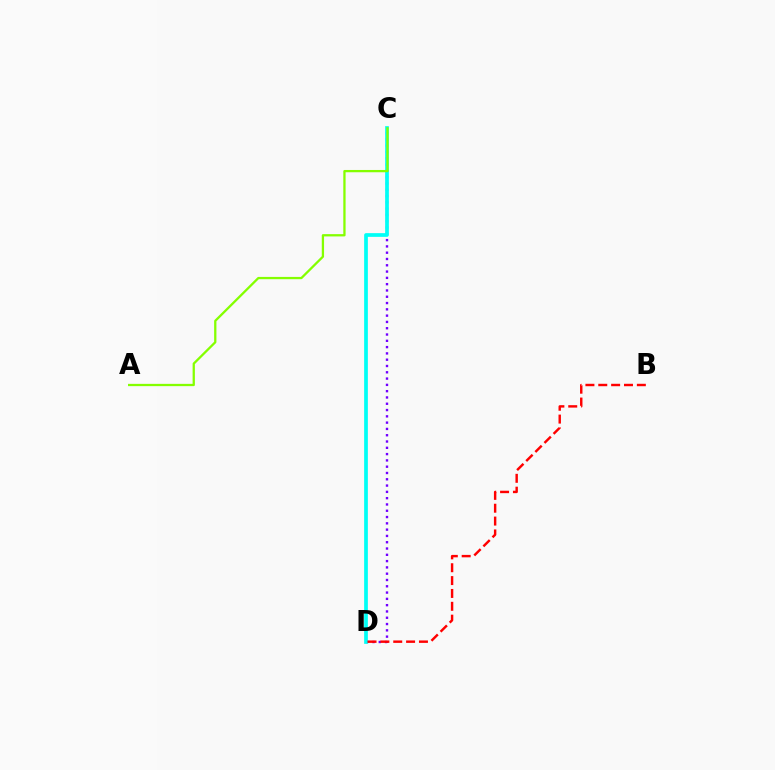{('C', 'D'): [{'color': '#7200ff', 'line_style': 'dotted', 'thickness': 1.71}, {'color': '#00fff6', 'line_style': 'solid', 'thickness': 2.67}], ('B', 'D'): [{'color': '#ff0000', 'line_style': 'dashed', 'thickness': 1.75}], ('A', 'C'): [{'color': '#84ff00', 'line_style': 'solid', 'thickness': 1.64}]}